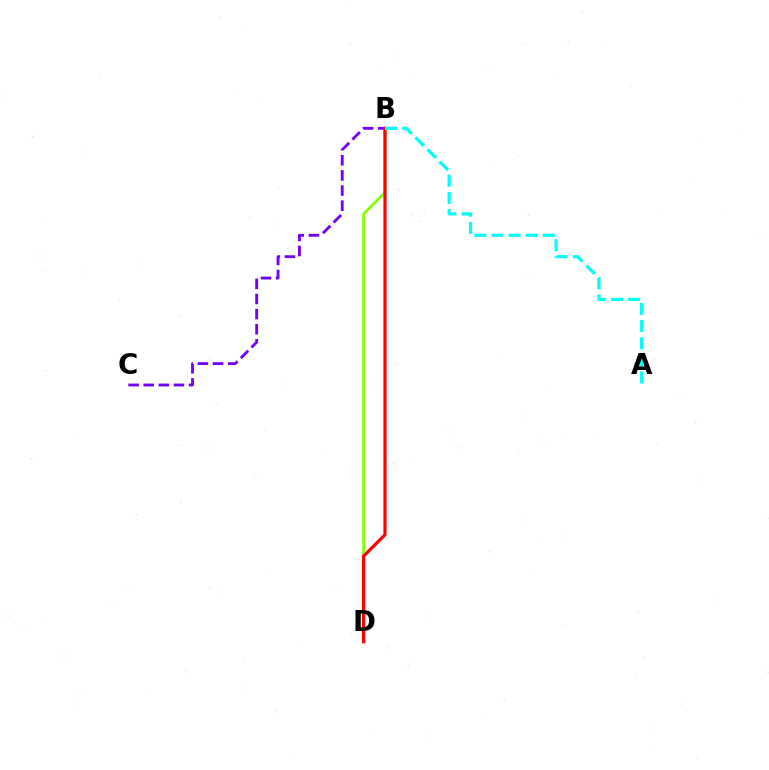{('B', 'C'): [{'color': '#7200ff', 'line_style': 'dashed', 'thickness': 2.05}], ('B', 'D'): [{'color': '#84ff00', 'line_style': 'solid', 'thickness': 1.96}, {'color': '#ff0000', 'line_style': 'solid', 'thickness': 2.31}], ('A', 'B'): [{'color': '#00fff6', 'line_style': 'dashed', 'thickness': 2.33}]}